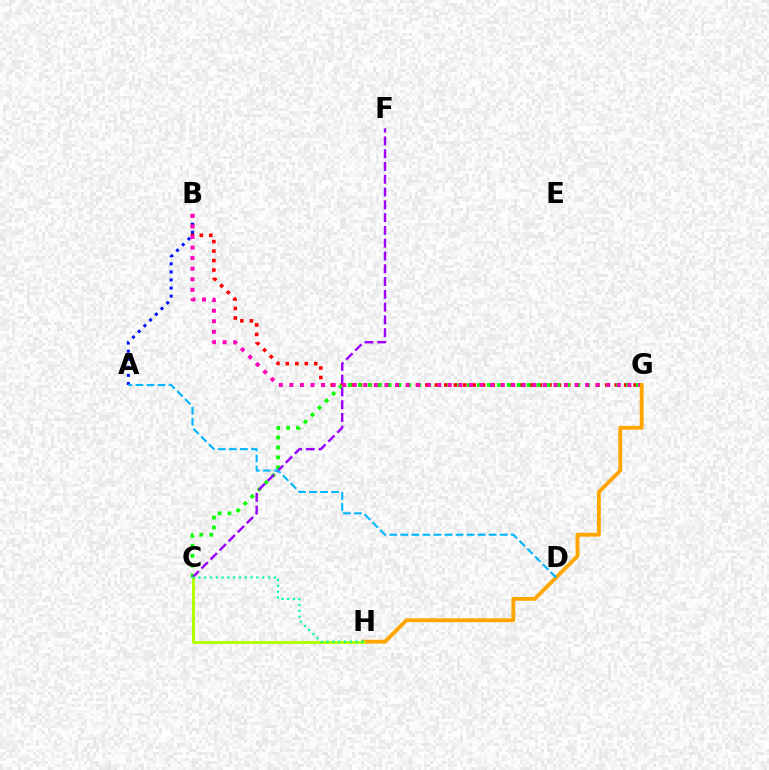{('B', 'G'): [{'color': '#ff0000', 'line_style': 'dotted', 'thickness': 2.57}, {'color': '#ff00bd', 'line_style': 'dotted', 'thickness': 2.87}], ('C', 'G'): [{'color': '#08ff00', 'line_style': 'dotted', 'thickness': 2.7}], ('A', 'B'): [{'color': '#0010ff', 'line_style': 'dotted', 'thickness': 2.2}], ('C', 'F'): [{'color': '#9b00ff', 'line_style': 'dashed', 'thickness': 1.74}], ('G', 'H'): [{'color': '#ffa500', 'line_style': 'solid', 'thickness': 2.74}], ('C', 'H'): [{'color': '#b3ff00', 'line_style': 'solid', 'thickness': 2.1}, {'color': '#00ff9d', 'line_style': 'dotted', 'thickness': 1.58}], ('A', 'D'): [{'color': '#00b5ff', 'line_style': 'dashed', 'thickness': 1.5}]}